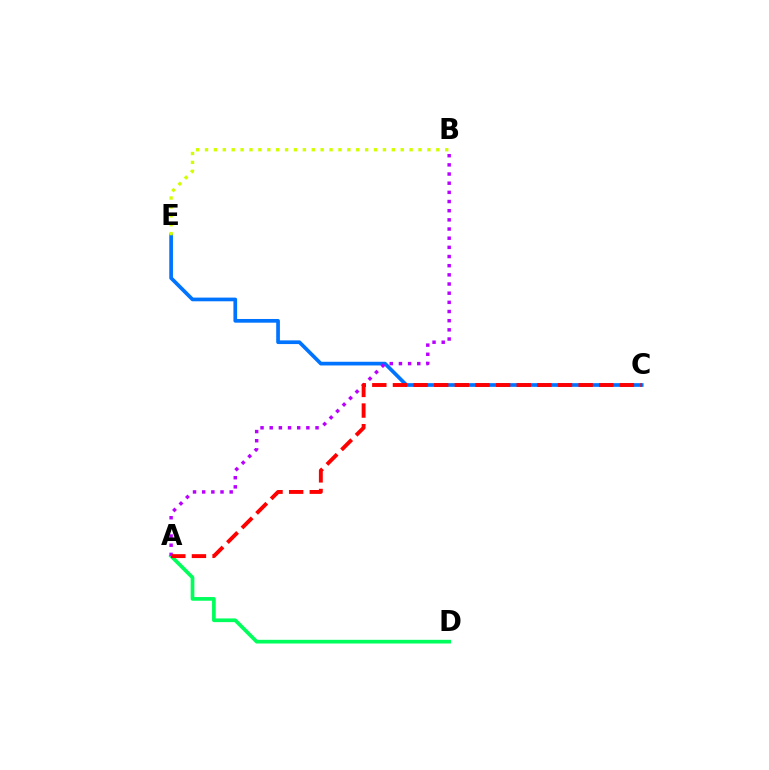{('C', 'E'): [{'color': '#0074ff', 'line_style': 'solid', 'thickness': 2.66}], ('A', 'D'): [{'color': '#00ff5c', 'line_style': 'solid', 'thickness': 2.66}], ('B', 'E'): [{'color': '#d1ff00', 'line_style': 'dotted', 'thickness': 2.42}], ('A', 'B'): [{'color': '#b900ff', 'line_style': 'dotted', 'thickness': 2.49}], ('A', 'C'): [{'color': '#ff0000', 'line_style': 'dashed', 'thickness': 2.8}]}